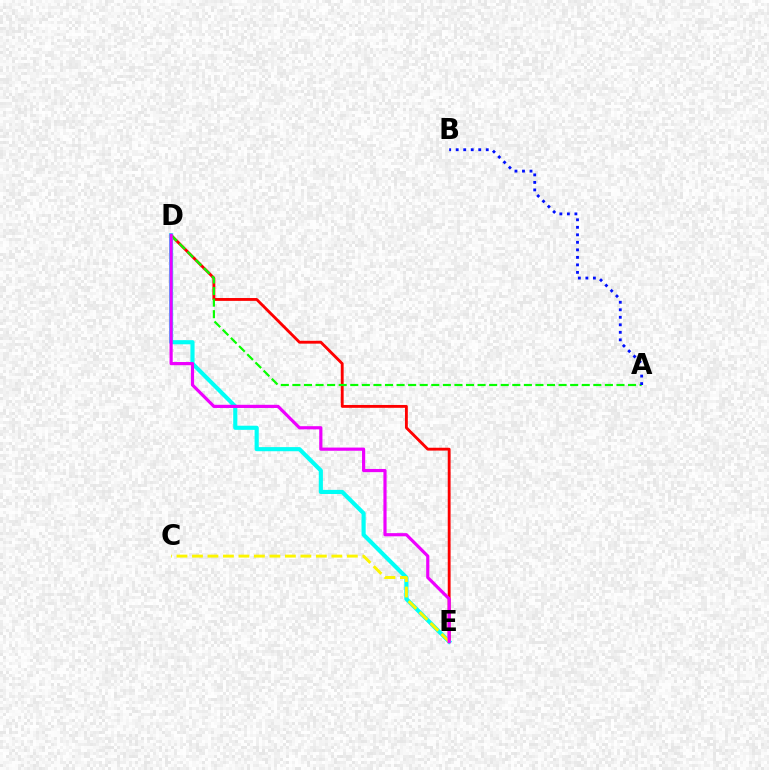{('D', 'E'): [{'color': '#ff0000', 'line_style': 'solid', 'thickness': 2.05}, {'color': '#00fff6', 'line_style': 'solid', 'thickness': 2.97}, {'color': '#ee00ff', 'line_style': 'solid', 'thickness': 2.29}], ('A', 'D'): [{'color': '#08ff00', 'line_style': 'dashed', 'thickness': 1.57}], ('C', 'E'): [{'color': '#fcf500', 'line_style': 'dashed', 'thickness': 2.1}], ('A', 'B'): [{'color': '#0010ff', 'line_style': 'dotted', 'thickness': 2.04}]}